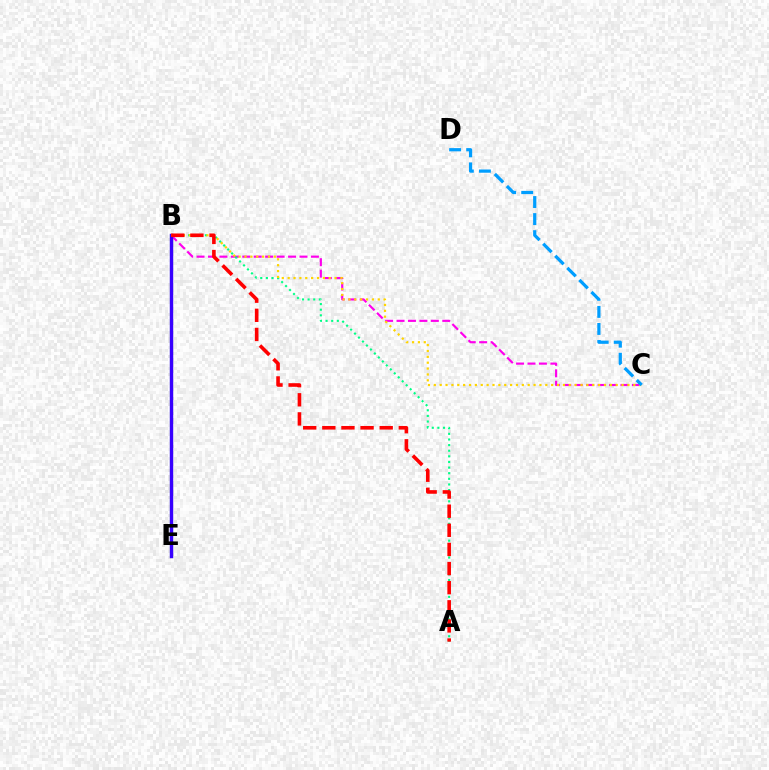{('B', 'C'): [{'color': '#ff00ed', 'line_style': 'dashed', 'thickness': 1.55}, {'color': '#ffd500', 'line_style': 'dotted', 'thickness': 1.59}], ('B', 'E'): [{'color': '#4fff00', 'line_style': 'solid', 'thickness': 2.22}, {'color': '#3700ff', 'line_style': 'solid', 'thickness': 2.45}], ('A', 'B'): [{'color': '#00ff86', 'line_style': 'dotted', 'thickness': 1.53}, {'color': '#ff0000', 'line_style': 'dashed', 'thickness': 2.6}], ('C', 'D'): [{'color': '#009eff', 'line_style': 'dashed', 'thickness': 2.32}]}